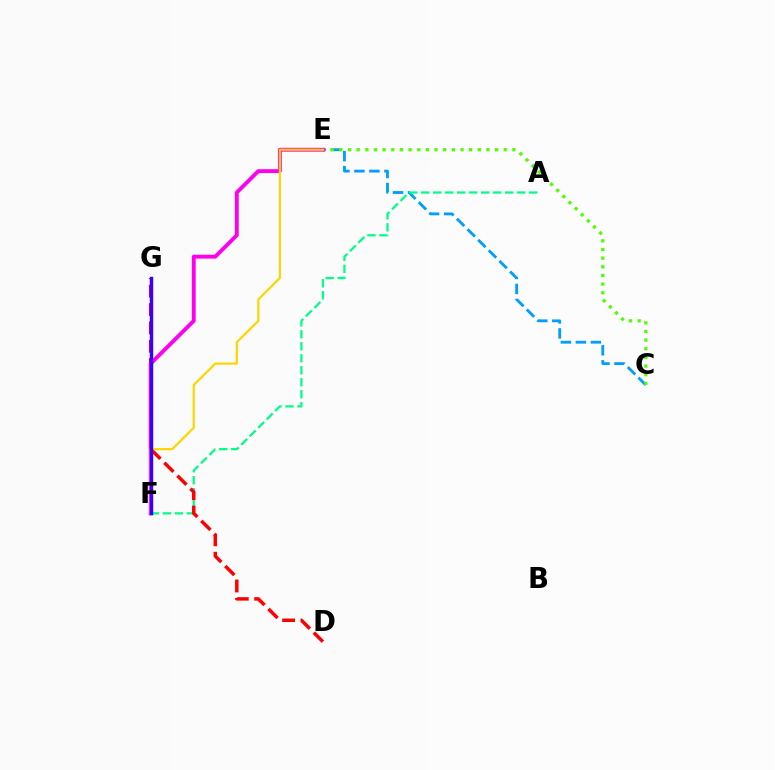{('C', 'E'): [{'color': '#009eff', 'line_style': 'dashed', 'thickness': 2.04}, {'color': '#4fff00', 'line_style': 'dotted', 'thickness': 2.35}], ('A', 'F'): [{'color': '#00ff86', 'line_style': 'dashed', 'thickness': 1.63}], ('D', 'G'): [{'color': '#ff0000', 'line_style': 'dashed', 'thickness': 2.5}], ('E', 'F'): [{'color': '#ff00ed', 'line_style': 'solid', 'thickness': 2.79}, {'color': '#ffd500', 'line_style': 'solid', 'thickness': 1.58}], ('F', 'G'): [{'color': '#3700ff', 'line_style': 'solid', 'thickness': 2.47}]}